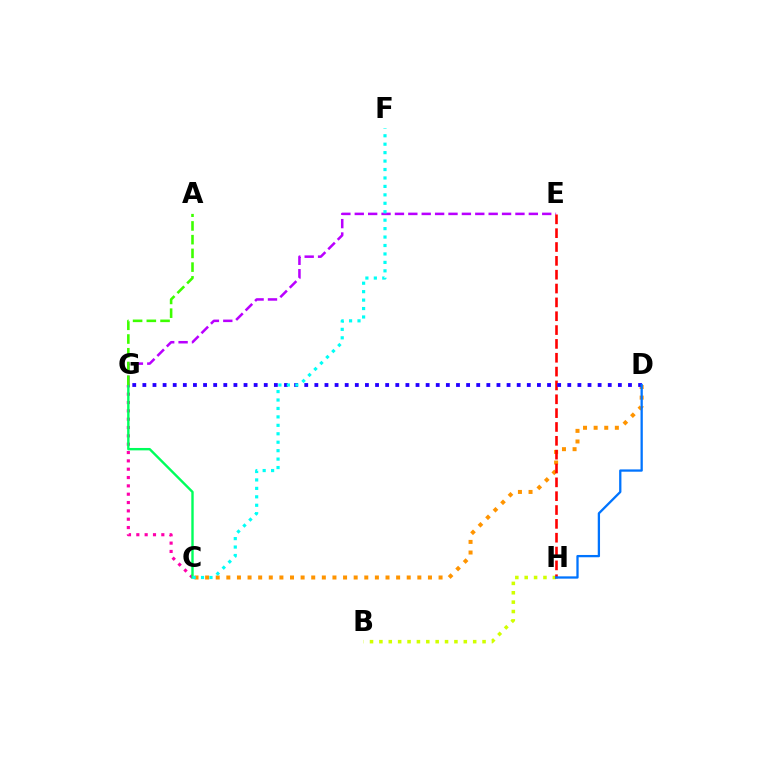{('B', 'H'): [{'color': '#d1ff00', 'line_style': 'dotted', 'thickness': 2.55}], ('E', 'G'): [{'color': '#b900ff', 'line_style': 'dashed', 'thickness': 1.82}], ('C', 'G'): [{'color': '#ff00ac', 'line_style': 'dotted', 'thickness': 2.26}, {'color': '#00ff5c', 'line_style': 'solid', 'thickness': 1.73}], ('C', 'D'): [{'color': '#ff9400', 'line_style': 'dotted', 'thickness': 2.88}], ('E', 'H'): [{'color': '#ff0000', 'line_style': 'dashed', 'thickness': 1.88}], ('A', 'G'): [{'color': '#3dff00', 'line_style': 'dashed', 'thickness': 1.86}], ('D', 'G'): [{'color': '#2500ff', 'line_style': 'dotted', 'thickness': 2.75}], ('C', 'F'): [{'color': '#00fff6', 'line_style': 'dotted', 'thickness': 2.29}], ('D', 'H'): [{'color': '#0074ff', 'line_style': 'solid', 'thickness': 1.65}]}